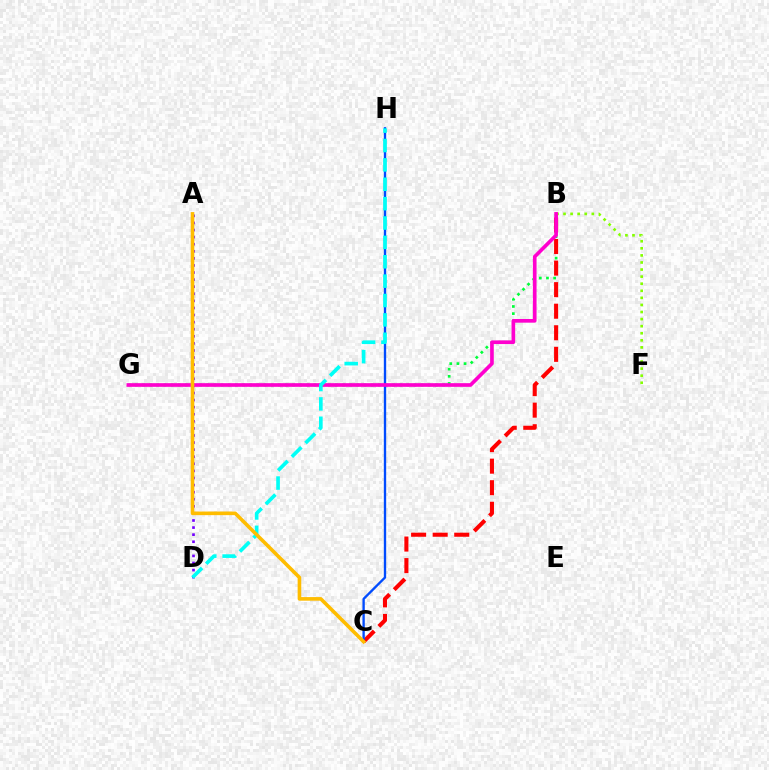{('B', 'F'): [{'color': '#84ff00', 'line_style': 'dotted', 'thickness': 1.92}], ('B', 'G'): [{'color': '#00ff39', 'line_style': 'dotted', 'thickness': 1.94}, {'color': '#ff00cf', 'line_style': 'solid', 'thickness': 2.64}], ('B', 'C'): [{'color': '#ff0000', 'line_style': 'dashed', 'thickness': 2.93}], ('A', 'D'): [{'color': '#7200ff', 'line_style': 'dotted', 'thickness': 1.92}], ('C', 'H'): [{'color': '#004bff', 'line_style': 'solid', 'thickness': 1.69}], ('D', 'H'): [{'color': '#00fff6', 'line_style': 'dashed', 'thickness': 2.63}], ('A', 'C'): [{'color': '#ffbd00', 'line_style': 'solid', 'thickness': 2.6}]}